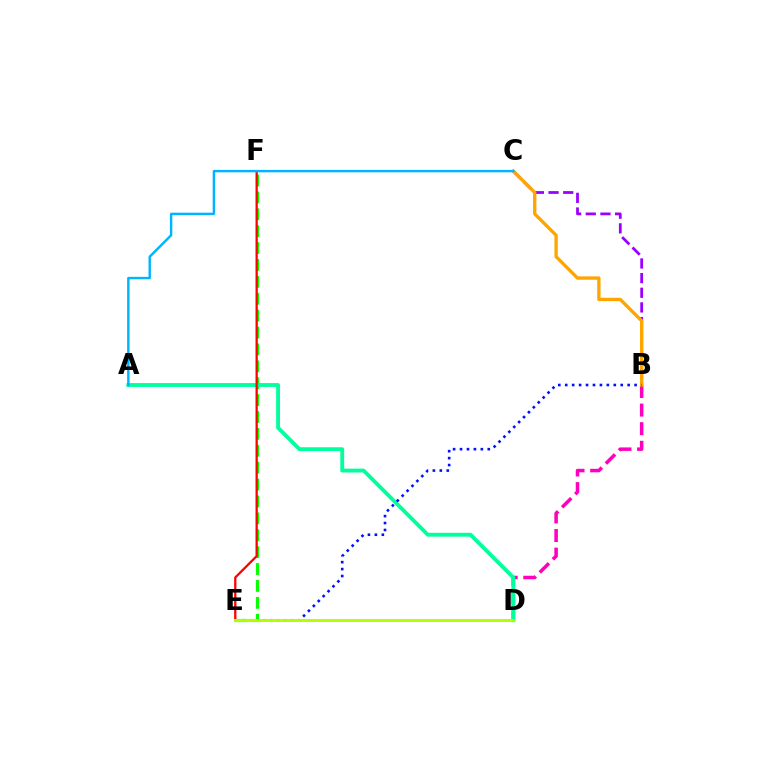{('E', 'F'): [{'color': '#08ff00', 'line_style': 'dashed', 'thickness': 2.29}, {'color': '#ff0000', 'line_style': 'solid', 'thickness': 1.63}], ('B', 'D'): [{'color': '#ff00bd', 'line_style': 'dashed', 'thickness': 2.53}], ('A', 'D'): [{'color': '#00ff9d', 'line_style': 'solid', 'thickness': 2.77}], ('B', 'C'): [{'color': '#9b00ff', 'line_style': 'dashed', 'thickness': 1.99}, {'color': '#ffa500', 'line_style': 'solid', 'thickness': 2.4}], ('B', 'E'): [{'color': '#0010ff', 'line_style': 'dotted', 'thickness': 1.88}], ('D', 'E'): [{'color': '#b3ff00', 'line_style': 'solid', 'thickness': 2.12}], ('A', 'C'): [{'color': '#00b5ff', 'line_style': 'solid', 'thickness': 1.75}]}